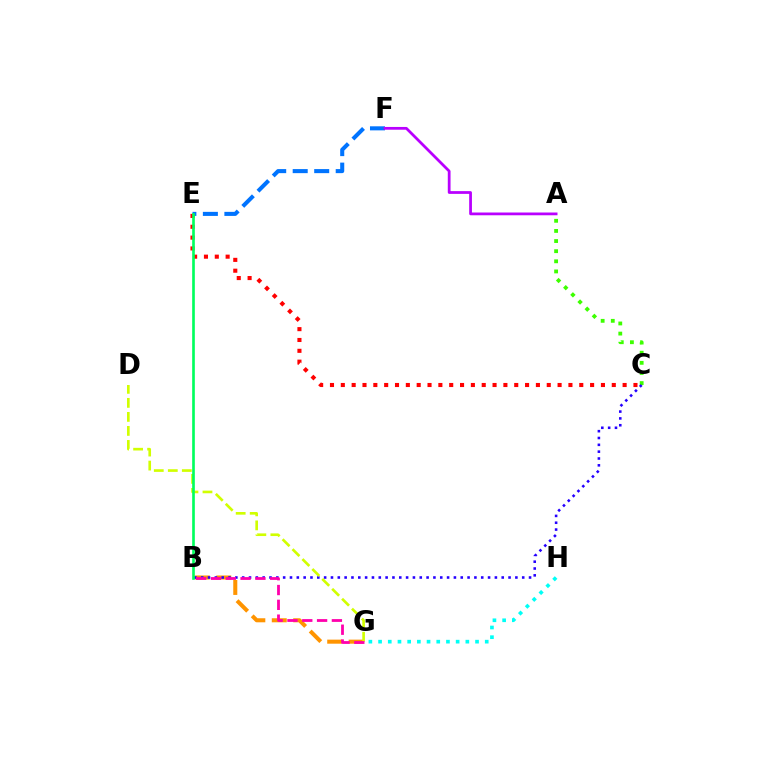{('B', 'G'): [{'color': '#ff9400', 'line_style': 'dashed', 'thickness': 2.91}, {'color': '#ff00ac', 'line_style': 'dashed', 'thickness': 2.01}], ('G', 'H'): [{'color': '#00fff6', 'line_style': 'dotted', 'thickness': 2.63}], ('E', 'F'): [{'color': '#0074ff', 'line_style': 'dashed', 'thickness': 2.92}], ('A', 'C'): [{'color': '#3dff00', 'line_style': 'dotted', 'thickness': 2.75}], ('C', 'E'): [{'color': '#ff0000', 'line_style': 'dotted', 'thickness': 2.94}], ('B', 'C'): [{'color': '#2500ff', 'line_style': 'dotted', 'thickness': 1.86}], ('D', 'G'): [{'color': '#d1ff00', 'line_style': 'dashed', 'thickness': 1.9}], ('A', 'F'): [{'color': '#b900ff', 'line_style': 'solid', 'thickness': 1.99}], ('B', 'E'): [{'color': '#00ff5c', 'line_style': 'solid', 'thickness': 1.91}]}